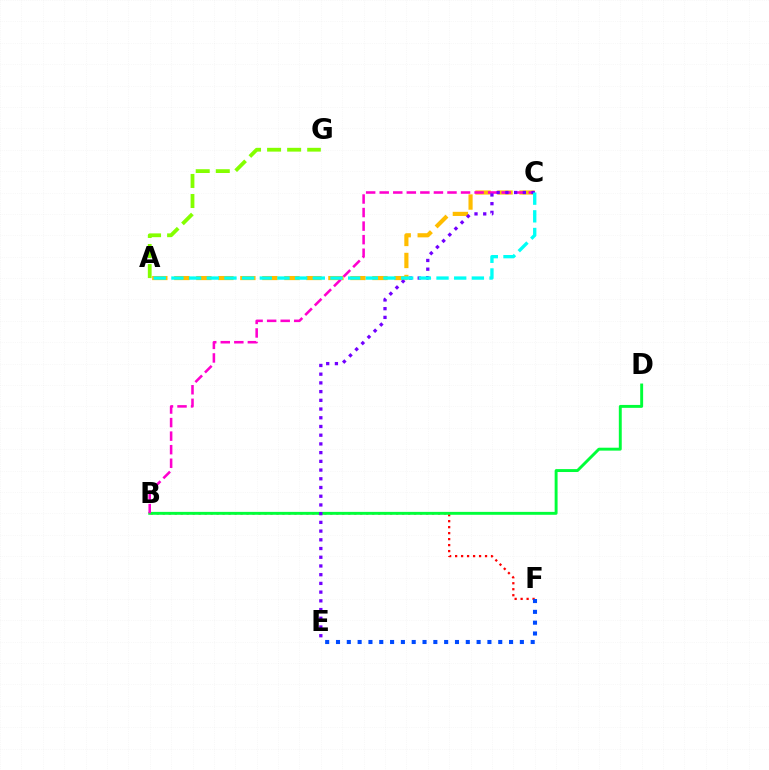{('A', 'C'): [{'color': '#ffbd00', 'line_style': 'dashed', 'thickness': 2.99}, {'color': '#00fff6', 'line_style': 'dashed', 'thickness': 2.4}], ('A', 'G'): [{'color': '#84ff00', 'line_style': 'dashed', 'thickness': 2.72}], ('B', 'F'): [{'color': '#ff0000', 'line_style': 'dotted', 'thickness': 1.63}], ('B', 'D'): [{'color': '#00ff39', 'line_style': 'solid', 'thickness': 2.1}], ('B', 'C'): [{'color': '#ff00cf', 'line_style': 'dashed', 'thickness': 1.84}], ('C', 'E'): [{'color': '#7200ff', 'line_style': 'dotted', 'thickness': 2.37}], ('E', 'F'): [{'color': '#004bff', 'line_style': 'dotted', 'thickness': 2.94}]}